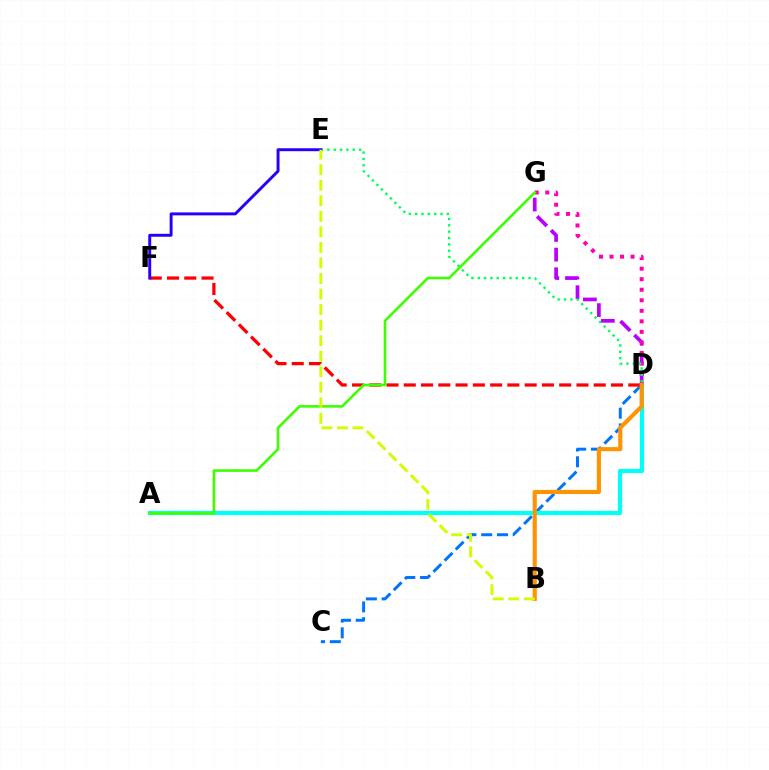{('C', 'D'): [{'color': '#0074ff', 'line_style': 'dashed', 'thickness': 2.14}], ('A', 'D'): [{'color': '#00fff6', 'line_style': 'solid', 'thickness': 2.99}], ('D', 'G'): [{'color': '#b900ff', 'line_style': 'dashed', 'thickness': 2.67}, {'color': '#ff00ac', 'line_style': 'dotted', 'thickness': 2.86}], ('D', 'E'): [{'color': '#00ff5c', 'line_style': 'dotted', 'thickness': 1.72}], ('D', 'F'): [{'color': '#ff0000', 'line_style': 'dashed', 'thickness': 2.35}], ('E', 'F'): [{'color': '#2500ff', 'line_style': 'solid', 'thickness': 2.12}], ('A', 'G'): [{'color': '#3dff00', 'line_style': 'solid', 'thickness': 1.86}], ('B', 'D'): [{'color': '#ff9400', 'line_style': 'solid', 'thickness': 2.97}], ('B', 'E'): [{'color': '#d1ff00', 'line_style': 'dashed', 'thickness': 2.11}]}